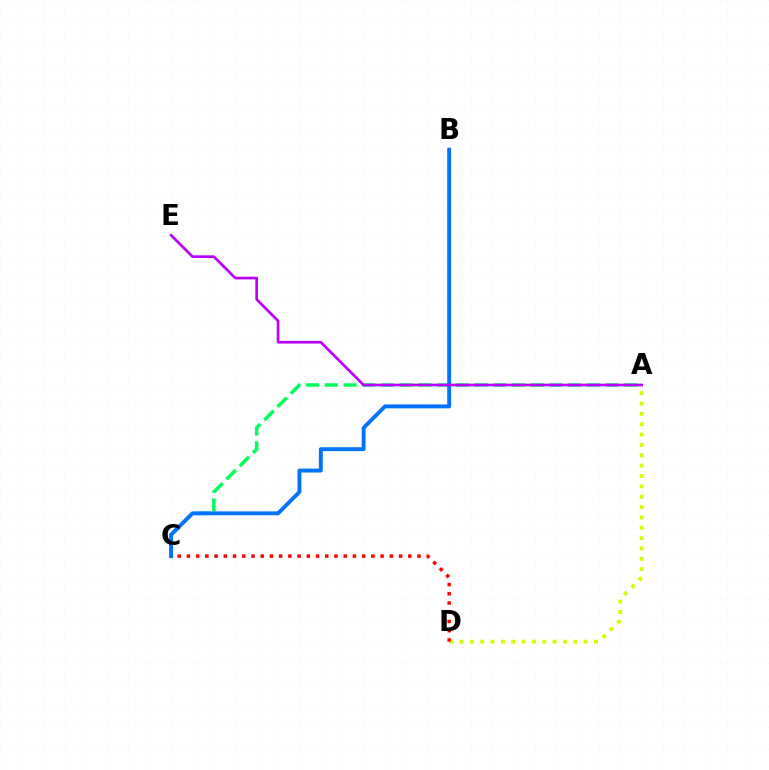{('A', 'D'): [{'color': '#d1ff00', 'line_style': 'dotted', 'thickness': 2.81}], ('A', 'C'): [{'color': '#00ff5c', 'line_style': 'dashed', 'thickness': 2.54}], ('B', 'C'): [{'color': '#0074ff', 'line_style': 'solid', 'thickness': 2.81}], ('A', 'E'): [{'color': '#b900ff', 'line_style': 'solid', 'thickness': 1.93}], ('C', 'D'): [{'color': '#ff0000', 'line_style': 'dotted', 'thickness': 2.51}]}